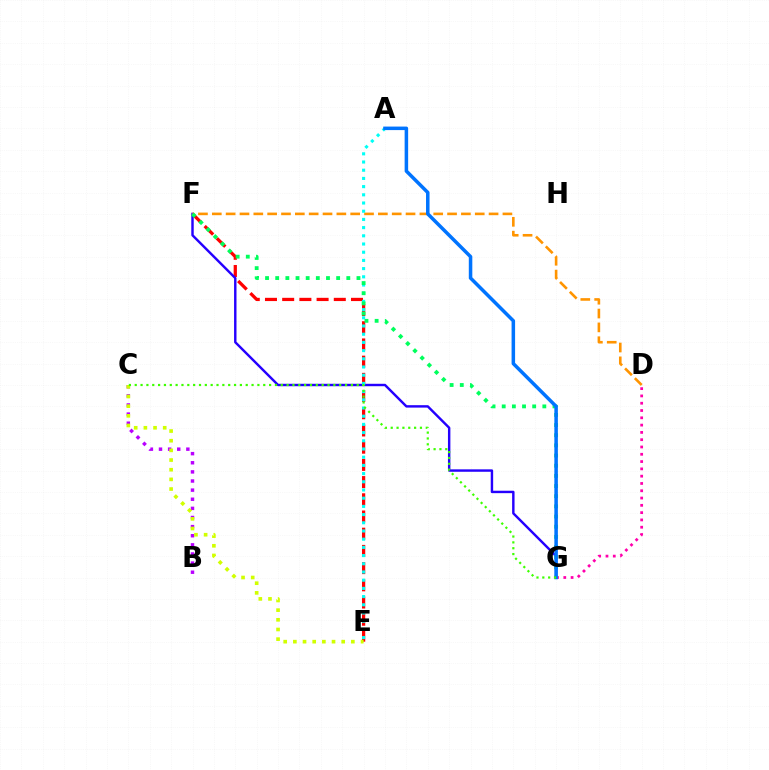{('E', 'F'): [{'color': '#ff0000', 'line_style': 'dashed', 'thickness': 2.34}], ('F', 'G'): [{'color': '#2500ff', 'line_style': 'solid', 'thickness': 1.75}, {'color': '#00ff5c', 'line_style': 'dotted', 'thickness': 2.76}], ('B', 'C'): [{'color': '#b900ff', 'line_style': 'dotted', 'thickness': 2.48}], ('D', 'F'): [{'color': '#ff9400', 'line_style': 'dashed', 'thickness': 1.88}], ('A', 'E'): [{'color': '#00fff6', 'line_style': 'dotted', 'thickness': 2.23}], ('C', 'E'): [{'color': '#d1ff00', 'line_style': 'dotted', 'thickness': 2.63}], ('D', 'G'): [{'color': '#ff00ac', 'line_style': 'dotted', 'thickness': 1.98}], ('A', 'G'): [{'color': '#0074ff', 'line_style': 'solid', 'thickness': 2.53}], ('C', 'G'): [{'color': '#3dff00', 'line_style': 'dotted', 'thickness': 1.59}]}